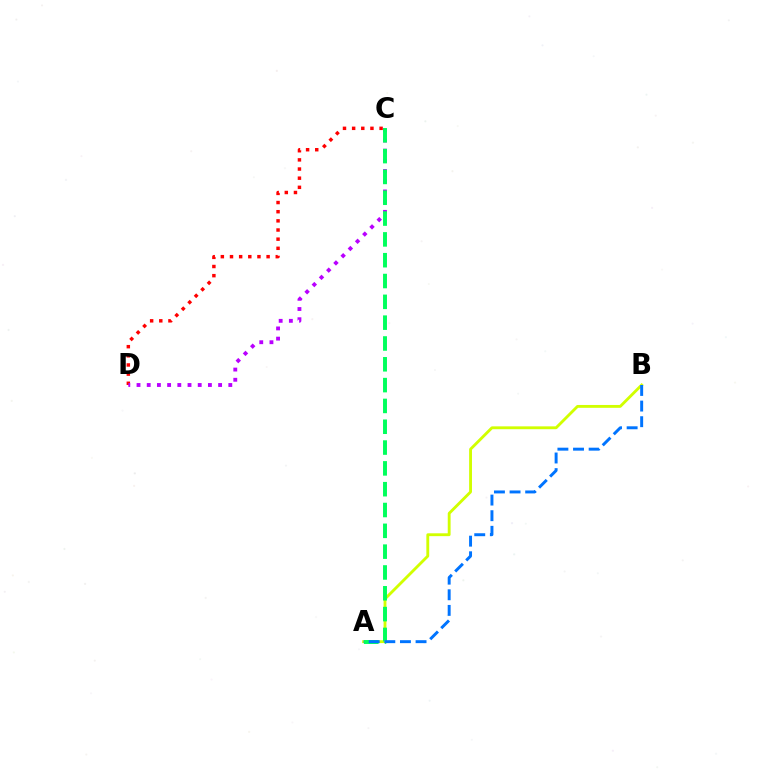{('A', 'B'): [{'color': '#d1ff00', 'line_style': 'solid', 'thickness': 2.05}, {'color': '#0074ff', 'line_style': 'dashed', 'thickness': 2.12}], ('C', 'D'): [{'color': '#ff0000', 'line_style': 'dotted', 'thickness': 2.49}, {'color': '#b900ff', 'line_style': 'dotted', 'thickness': 2.77}], ('A', 'C'): [{'color': '#00ff5c', 'line_style': 'dashed', 'thickness': 2.83}]}